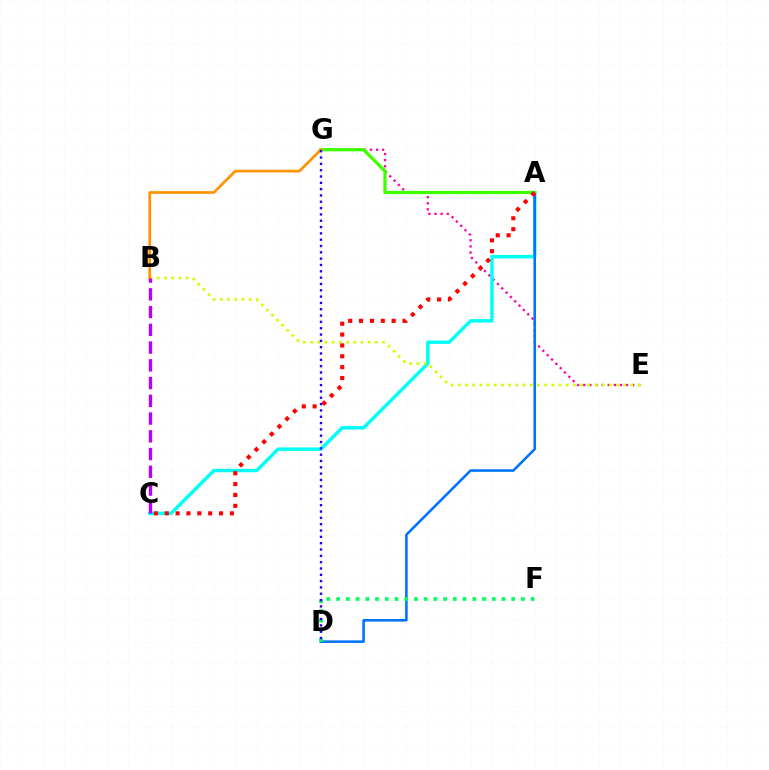{('E', 'G'): [{'color': '#ff00ac', 'line_style': 'dotted', 'thickness': 1.66}], ('A', 'C'): [{'color': '#00fff6', 'line_style': 'solid', 'thickness': 2.49}, {'color': '#ff0000', 'line_style': 'dotted', 'thickness': 2.95}], ('A', 'D'): [{'color': '#0074ff', 'line_style': 'solid', 'thickness': 1.86}], ('B', 'E'): [{'color': '#d1ff00', 'line_style': 'dotted', 'thickness': 1.95}], ('A', 'G'): [{'color': '#3dff00', 'line_style': 'solid', 'thickness': 2.34}], ('B', 'G'): [{'color': '#ff9400', 'line_style': 'solid', 'thickness': 1.95}], ('B', 'C'): [{'color': '#b900ff', 'line_style': 'dashed', 'thickness': 2.41}], ('D', 'F'): [{'color': '#00ff5c', 'line_style': 'dotted', 'thickness': 2.64}], ('D', 'G'): [{'color': '#2500ff', 'line_style': 'dotted', 'thickness': 1.72}]}